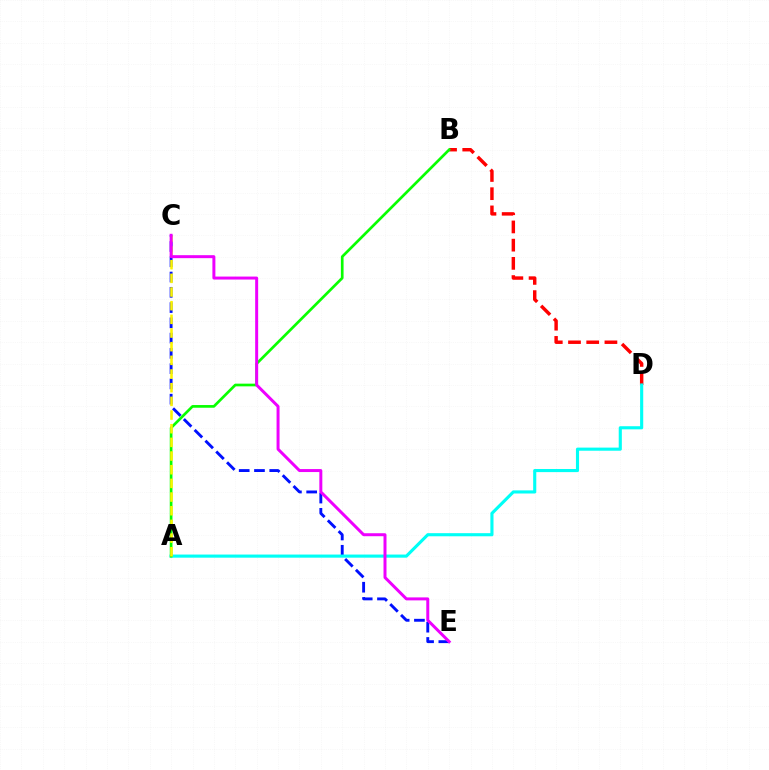{('C', 'E'): [{'color': '#0010ff', 'line_style': 'dashed', 'thickness': 2.07}, {'color': '#ee00ff', 'line_style': 'solid', 'thickness': 2.15}], ('B', 'D'): [{'color': '#ff0000', 'line_style': 'dashed', 'thickness': 2.47}], ('A', 'D'): [{'color': '#00fff6', 'line_style': 'solid', 'thickness': 2.25}], ('A', 'B'): [{'color': '#08ff00', 'line_style': 'solid', 'thickness': 1.94}], ('A', 'C'): [{'color': '#fcf500', 'line_style': 'dashed', 'thickness': 1.86}]}